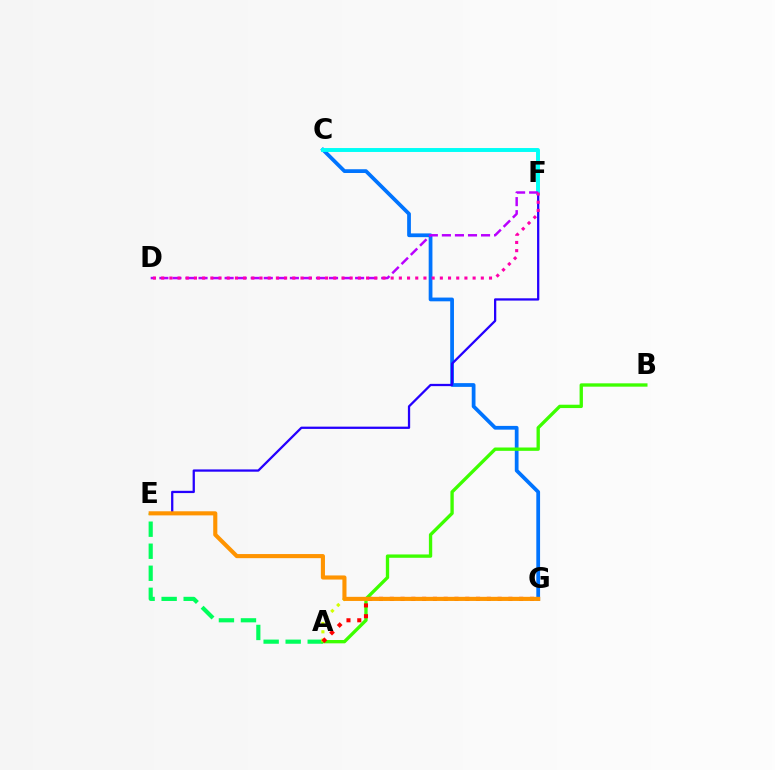{('C', 'G'): [{'color': '#0074ff', 'line_style': 'solid', 'thickness': 2.7}], ('E', 'F'): [{'color': '#2500ff', 'line_style': 'solid', 'thickness': 1.64}], ('A', 'E'): [{'color': '#00ff5c', 'line_style': 'dashed', 'thickness': 2.99}], ('A', 'B'): [{'color': '#3dff00', 'line_style': 'solid', 'thickness': 2.4}], ('C', 'F'): [{'color': '#00fff6', 'line_style': 'solid', 'thickness': 2.82}], ('A', 'G'): [{'color': '#d1ff00', 'line_style': 'dotted', 'thickness': 2.25}, {'color': '#ff0000', 'line_style': 'dotted', 'thickness': 2.93}], ('E', 'G'): [{'color': '#ff9400', 'line_style': 'solid', 'thickness': 2.96}], ('D', 'F'): [{'color': '#b900ff', 'line_style': 'dashed', 'thickness': 1.77}, {'color': '#ff00ac', 'line_style': 'dotted', 'thickness': 2.23}]}